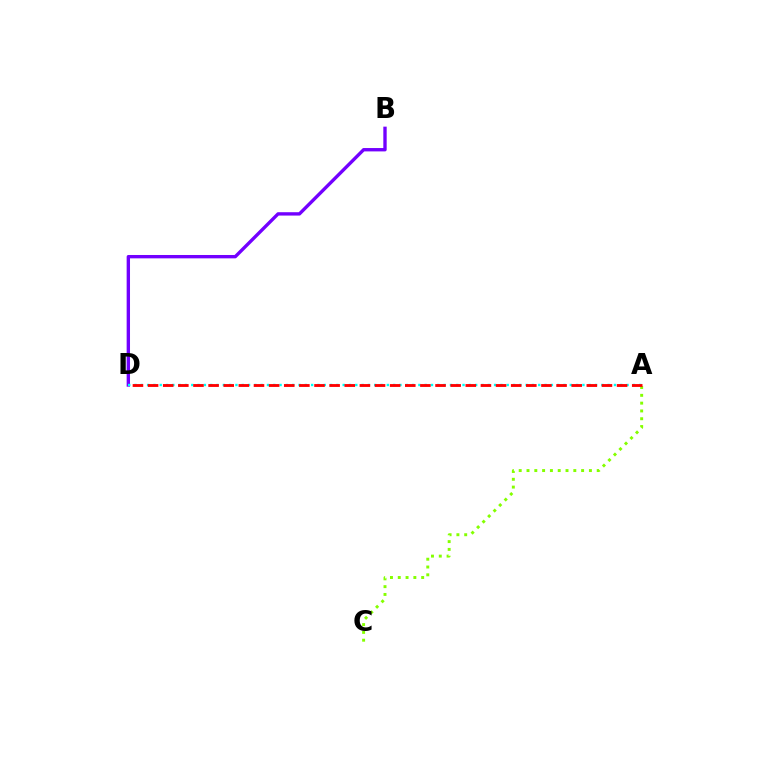{('A', 'C'): [{'color': '#84ff00', 'line_style': 'dotted', 'thickness': 2.12}], ('B', 'D'): [{'color': '#7200ff', 'line_style': 'solid', 'thickness': 2.42}], ('A', 'D'): [{'color': '#00fff6', 'line_style': 'dotted', 'thickness': 1.71}, {'color': '#ff0000', 'line_style': 'dashed', 'thickness': 2.06}]}